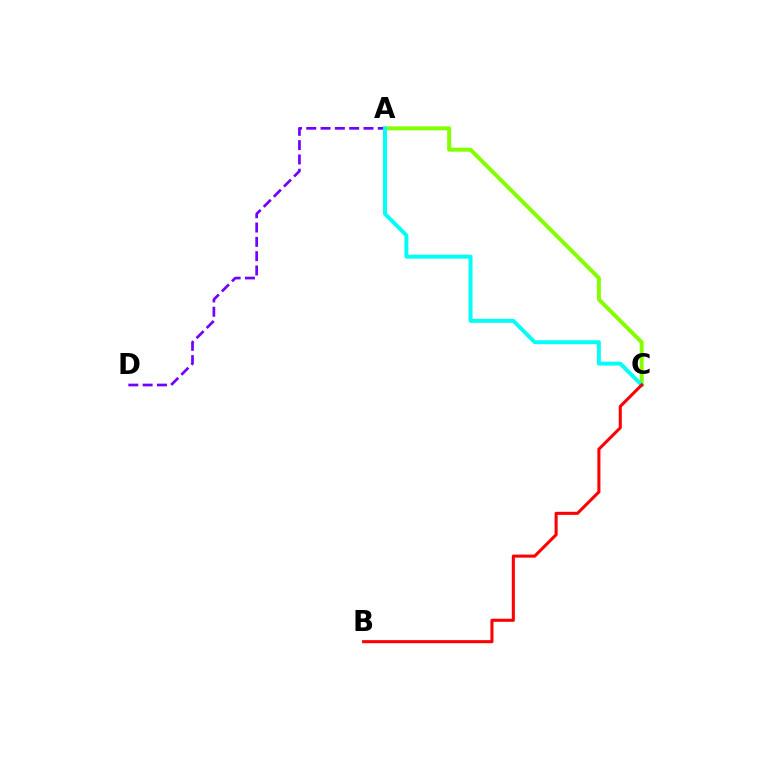{('A', 'C'): [{'color': '#84ff00', 'line_style': 'solid', 'thickness': 2.87}, {'color': '#00fff6', 'line_style': 'solid', 'thickness': 2.83}], ('A', 'D'): [{'color': '#7200ff', 'line_style': 'dashed', 'thickness': 1.94}], ('B', 'C'): [{'color': '#ff0000', 'line_style': 'solid', 'thickness': 2.2}]}